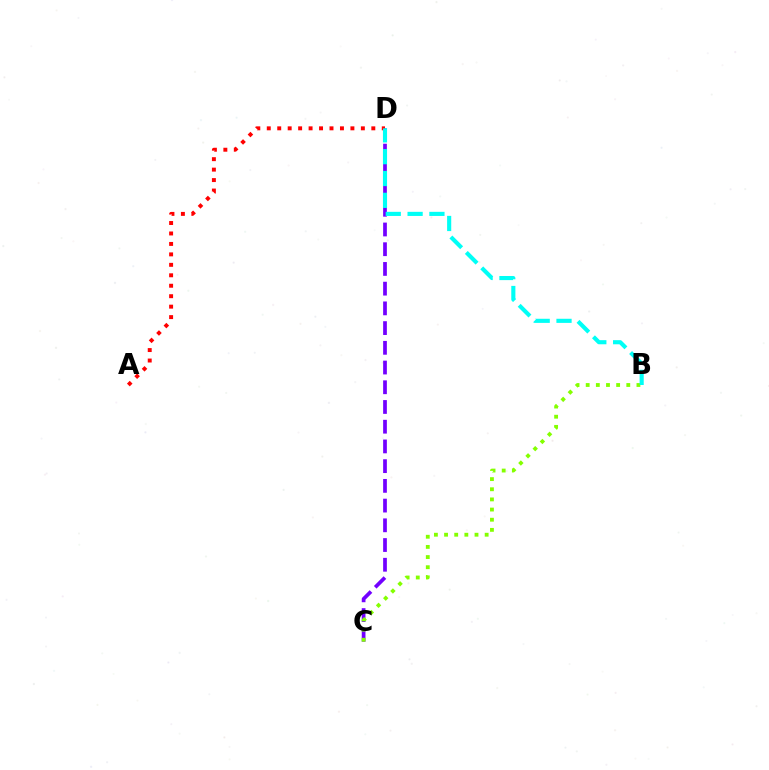{('C', 'D'): [{'color': '#7200ff', 'line_style': 'dashed', 'thickness': 2.68}], ('B', 'C'): [{'color': '#84ff00', 'line_style': 'dotted', 'thickness': 2.76}], ('A', 'D'): [{'color': '#ff0000', 'line_style': 'dotted', 'thickness': 2.84}], ('B', 'D'): [{'color': '#00fff6', 'line_style': 'dashed', 'thickness': 2.97}]}